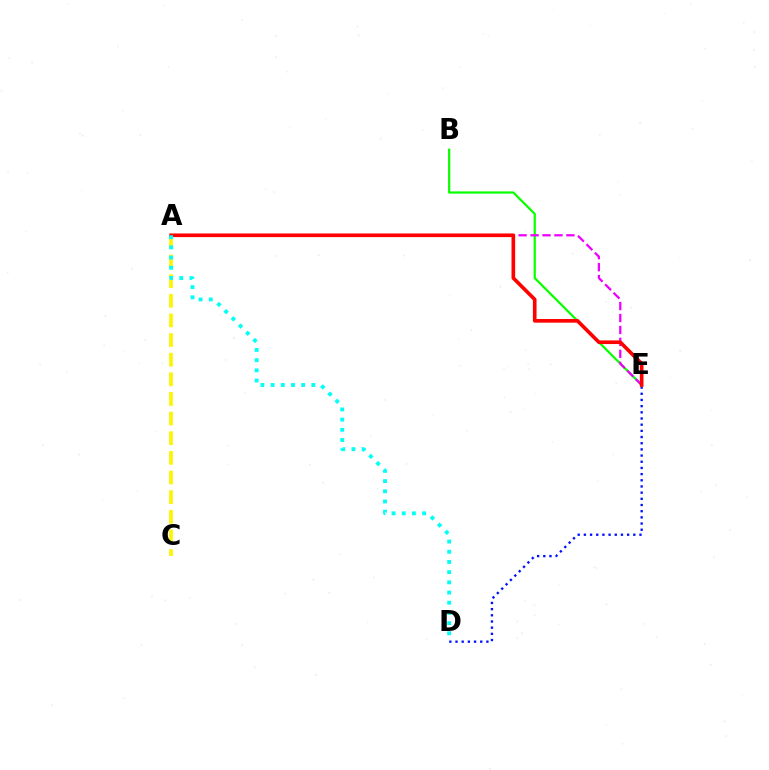{('D', 'E'): [{'color': '#0010ff', 'line_style': 'dotted', 'thickness': 1.68}], ('A', 'C'): [{'color': '#fcf500', 'line_style': 'dashed', 'thickness': 2.67}], ('B', 'E'): [{'color': '#08ff00', 'line_style': 'solid', 'thickness': 1.6}], ('A', 'E'): [{'color': '#ee00ff', 'line_style': 'dashed', 'thickness': 1.62}, {'color': '#ff0000', 'line_style': 'solid', 'thickness': 2.62}], ('A', 'D'): [{'color': '#00fff6', 'line_style': 'dotted', 'thickness': 2.77}]}